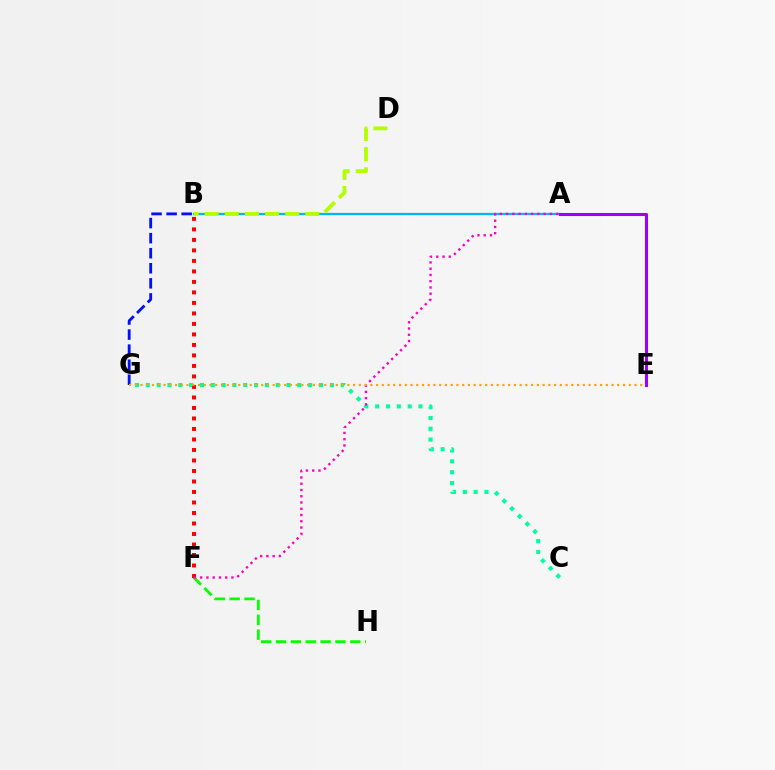{('A', 'B'): [{'color': '#00b5ff', 'line_style': 'solid', 'thickness': 1.63}], ('F', 'H'): [{'color': '#08ff00', 'line_style': 'dashed', 'thickness': 2.02}], ('A', 'E'): [{'color': '#9b00ff', 'line_style': 'solid', 'thickness': 2.22}], ('C', 'G'): [{'color': '#00ff9d', 'line_style': 'dotted', 'thickness': 2.94}], ('B', 'D'): [{'color': '#b3ff00', 'line_style': 'dashed', 'thickness': 2.74}], ('B', 'F'): [{'color': '#ff0000', 'line_style': 'dotted', 'thickness': 2.85}], ('B', 'G'): [{'color': '#0010ff', 'line_style': 'dashed', 'thickness': 2.05}], ('A', 'F'): [{'color': '#ff00bd', 'line_style': 'dotted', 'thickness': 1.7}], ('E', 'G'): [{'color': '#ffa500', 'line_style': 'dotted', 'thickness': 1.56}]}